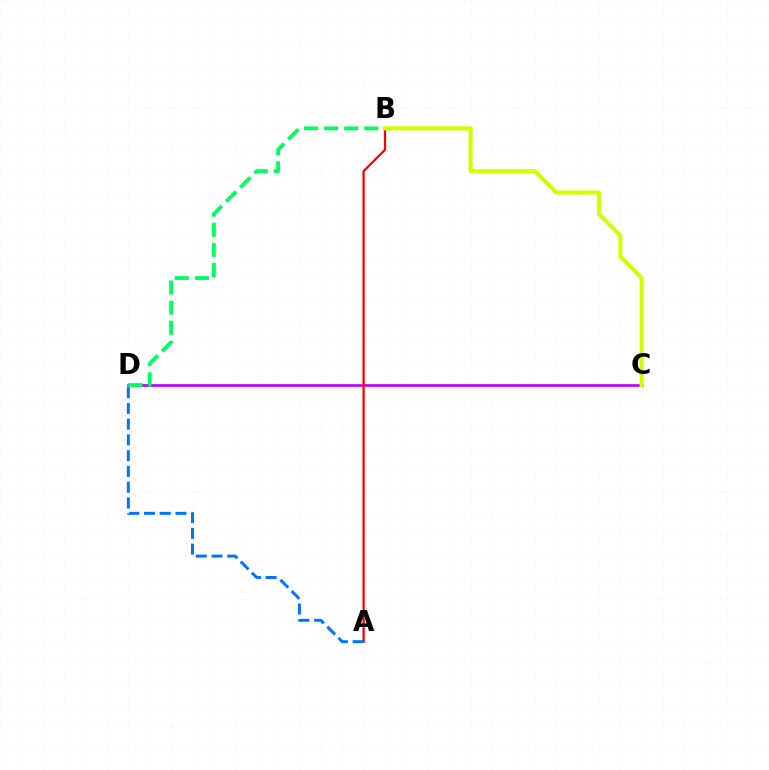{('C', 'D'): [{'color': '#b900ff', 'line_style': 'solid', 'thickness': 1.92}], ('A', 'B'): [{'color': '#ff0000', 'line_style': 'solid', 'thickness': 1.64}], ('A', 'D'): [{'color': '#0074ff', 'line_style': 'dashed', 'thickness': 2.14}], ('B', 'D'): [{'color': '#00ff5c', 'line_style': 'dashed', 'thickness': 2.73}], ('B', 'C'): [{'color': '#d1ff00', 'line_style': 'solid', 'thickness': 2.93}]}